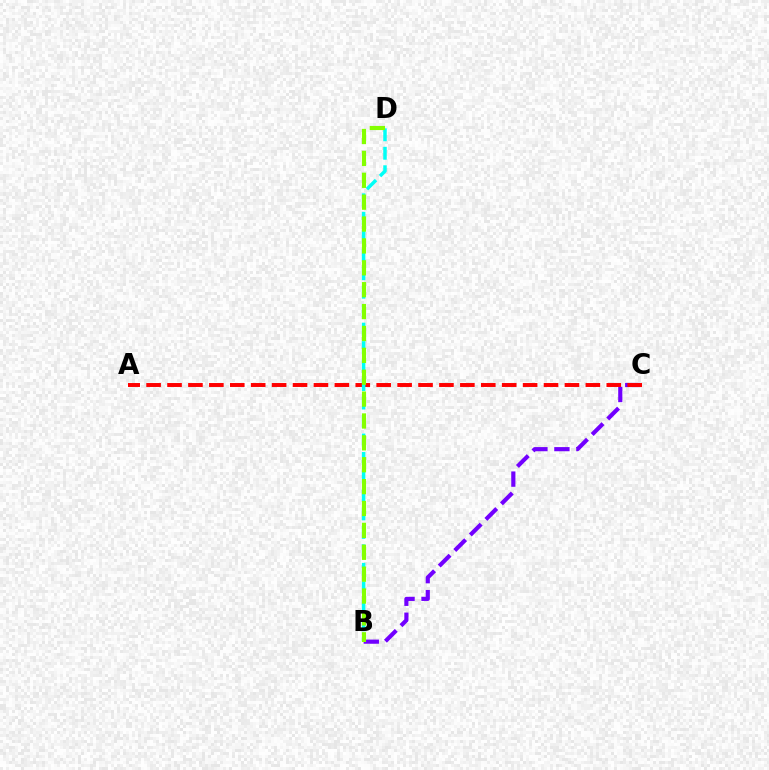{('B', 'C'): [{'color': '#7200ff', 'line_style': 'dashed', 'thickness': 2.99}], ('A', 'C'): [{'color': '#ff0000', 'line_style': 'dashed', 'thickness': 2.84}], ('B', 'D'): [{'color': '#00fff6', 'line_style': 'dashed', 'thickness': 2.51}, {'color': '#84ff00', 'line_style': 'dashed', 'thickness': 2.97}]}